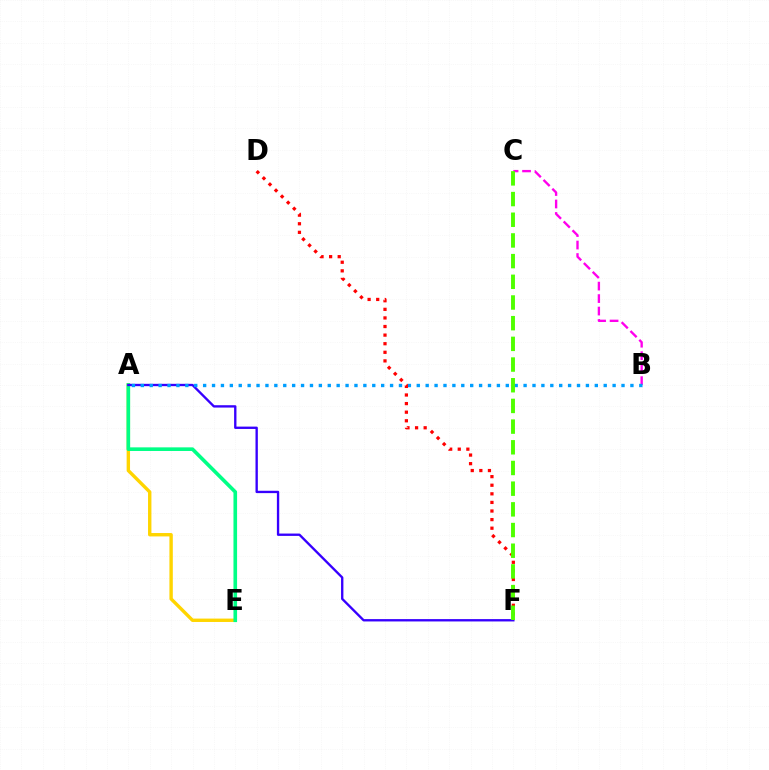{('A', 'E'): [{'color': '#ffd500', 'line_style': 'solid', 'thickness': 2.44}, {'color': '#00ff86', 'line_style': 'solid', 'thickness': 2.61}], ('B', 'C'): [{'color': '#ff00ed', 'line_style': 'dashed', 'thickness': 1.7}], ('A', 'F'): [{'color': '#3700ff', 'line_style': 'solid', 'thickness': 1.69}], ('A', 'B'): [{'color': '#009eff', 'line_style': 'dotted', 'thickness': 2.42}], ('D', 'F'): [{'color': '#ff0000', 'line_style': 'dotted', 'thickness': 2.33}], ('C', 'F'): [{'color': '#4fff00', 'line_style': 'dashed', 'thickness': 2.81}]}